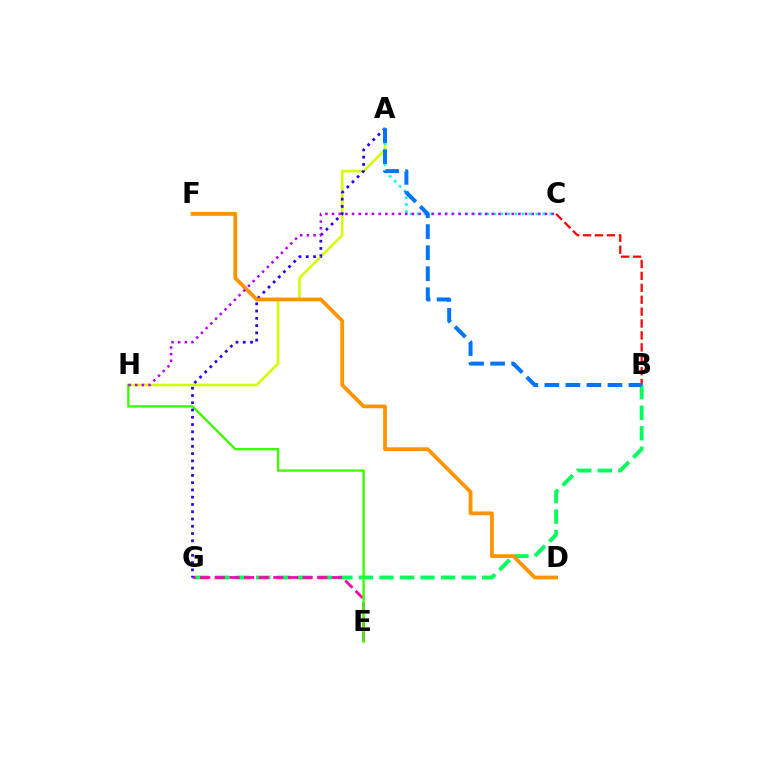{('A', 'H'): [{'color': '#d1ff00', 'line_style': 'solid', 'thickness': 1.86}], ('B', 'G'): [{'color': '#00ff5c', 'line_style': 'dashed', 'thickness': 2.79}], ('E', 'G'): [{'color': '#ff00ac', 'line_style': 'dashed', 'thickness': 1.99}], ('E', 'H'): [{'color': '#3dff00', 'line_style': 'solid', 'thickness': 1.7}], ('A', 'G'): [{'color': '#2500ff', 'line_style': 'dotted', 'thickness': 1.97}], ('D', 'F'): [{'color': '#ff9400', 'line_style': 'solid', 'thickness': 2.72}], ('A', 'C'): [{'color': '#00fff6', 'line_style': 'dotted', 'thickness': 1.9}], ('C', 'H'): [{'color': '#b900ff', 'line_style': 'dotted', 'thickness': 1.81}], ('B', 'C'): [{'color': '#ff0000', 'line_style': 'dashed', 'thickness': 1.62}], ('A', 'B'): [{'color': '#0074ff', 'line_style': 'dashed', 'thickness': 2.86}]}